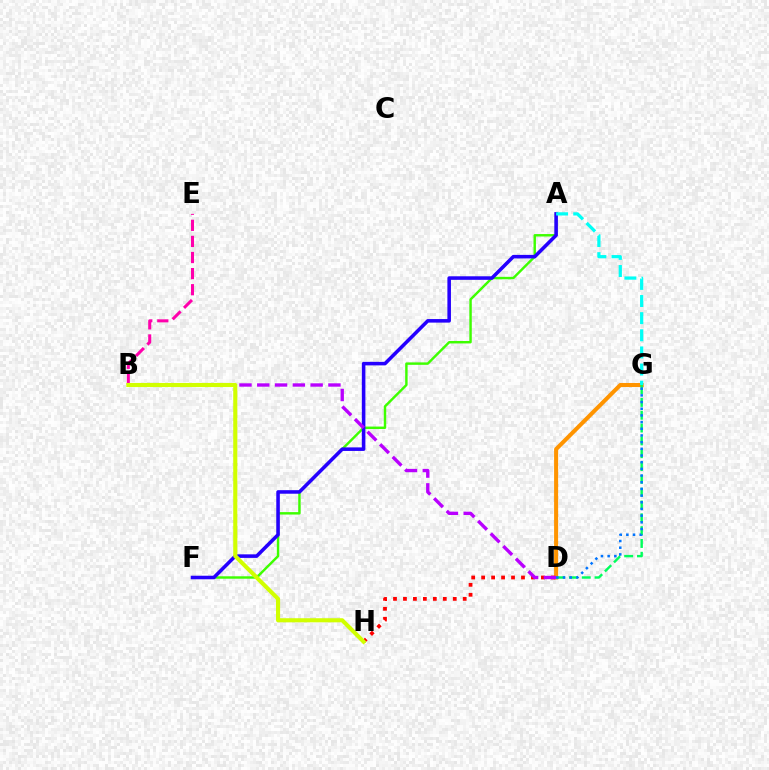{('D', 'G'): [{'color': '#ff9400', 'line_style': 'solid', 'thickness': 2.91}, {'color': '#00ff5c', 'line_style': 'dashed', 'thickness': 1.74}, {'color': '#0074ff', 'line_style': 'dotted', 'thickness': 1.82}], ('D', 'H'): [{'color': '#ff0000', 'line_style': 'dotted', 'thickness': 2.71}], ('A', 'F'): [{'color': '#3dff00', 'line_style': 'solid', 'thickness': 1.75}, {'color': '#2500ff', 'line_style': 'solid', 'thickness': 2.56}], ('B', 'D'): [{'color': '#b900ff', 'line_style': 'dashed', 'thickness': 2.42}], ('A', 'G'): [{'color': '#00fff6', 'line_style': 'dashed', 'thickness': 2.33}], ('B', 'E'): [{'color': '#ff00ac', 'line_style': 'dashed', 'thickness': 2.19}], ('B', 'H'): [{'color': '#d1ff00', 'line_style': 'solid', 'thickness': 2.96}]}